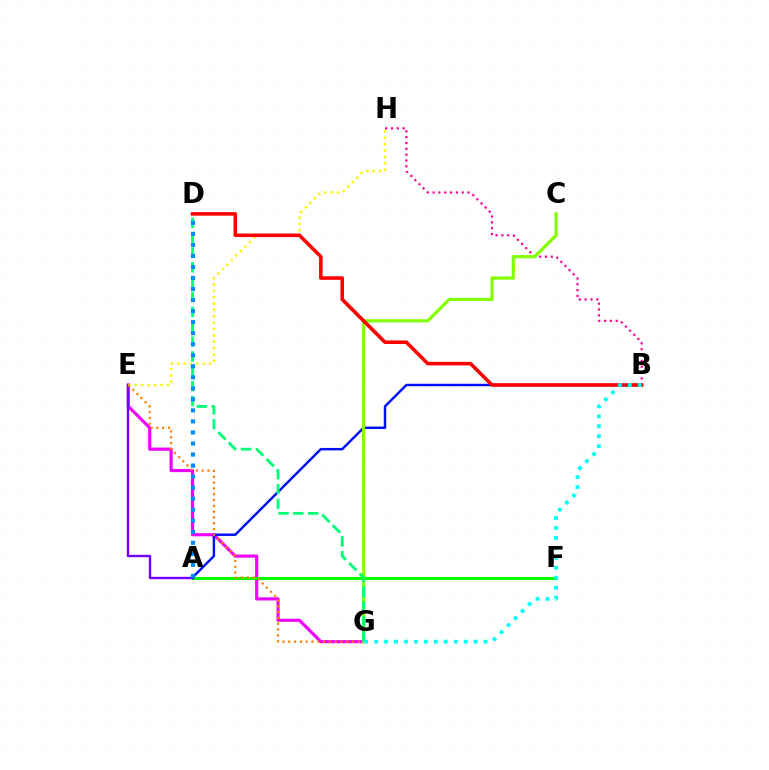{('E', 'G'): [{'color': '#ee00ff', 'line_style': 'solid', 'thickness': 2.27}, {'color': '#ff7c00', 'line_style': 'dotted', 'thickness': 1.58}], ('B', 'H'): [{'color': '#ff0094', 'line_style': 'dotted', 'thickness': 1.58}], ('A', 'F'): [{'color': '#08ff00', 'line_style': 'solid', 'thickness': 2.22}], ('A', 'E'): [{'color': '#7200ff', 'line_style': 'solid', 'thickness': 1.73}], ('E', 'H'): [{'color': '#fcf500', 'line_style': 'dotted', 'thickness': 1.73}], ('A', 'B'): [{'color': '#0010ff', 'line_style': 'solid', 'thickness': 1.77}], ('C', 'G'): [{'color': '#84ff00', 'line_style': 'solid', 'thickness': 2.3}], ('D', 'G'): [{'color': '#00ff74', 'line_style': 'dashed', 'thickness': 2.02}], ('A', 'D'): [{'color': '#008cff', 'line_style': 'dotted', 'thickness': 3.0}], ('B', 'D'): [{'color': '#ff0000', 'line_style': 'solid', 'thickness': 2.56}], ('B', 'G'): [{'color': '#00fff6', 'line_style': 'dotted', 'thickness': 2.7}]}